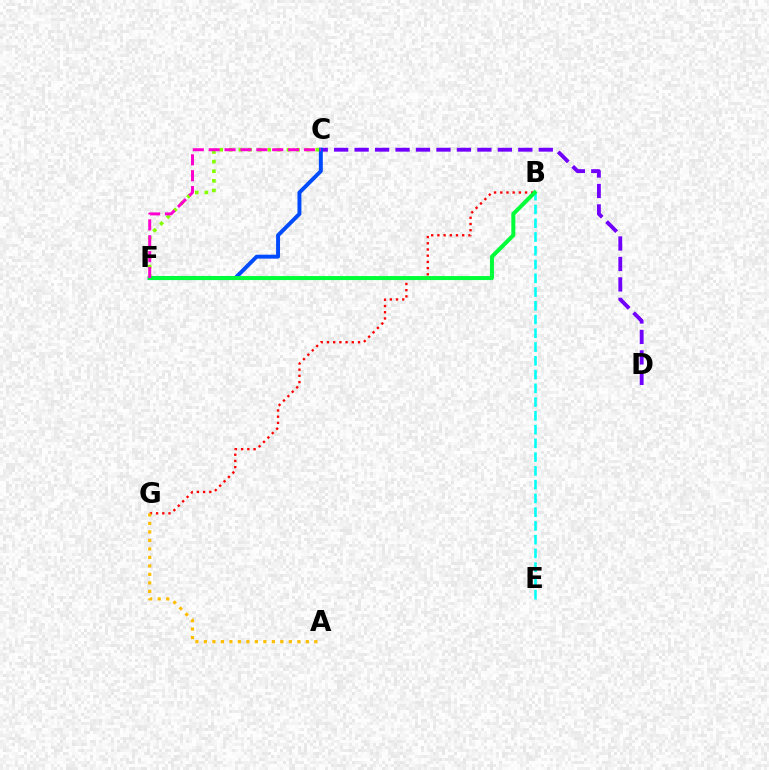{('B', 'E'): [{'color': '#00fff6', 'line_style': 'dashed', 'thickness': 1.87}], ('B', 'G'): [{'color': '#ff0000', 'line_style': 'dotted', 'thickness': 1.69}], ('A', 'G'): [{'color': '#ffbd00', 'line_style': 'dotted', 'thickness': 2.31}], ('C', 'D'): [{'color': '#7200ff', 'line_style': 'dashed', 'thickness': 2.78}], ('C', 'F'): [{'color': '#004bff', 'line_style': 'solid', 'thickness': 2.84}, {'color': '#84ff00', 'line_style': 'dotted', 'thickness': 2.61}, {'color': '#ff00cf', 'line_style': 'dashed', 'thickness': 2.16}], ('B', 'F'): [{'color': '#00ff39', 'line_style': 'solid', 'thickness': 2.89}]}